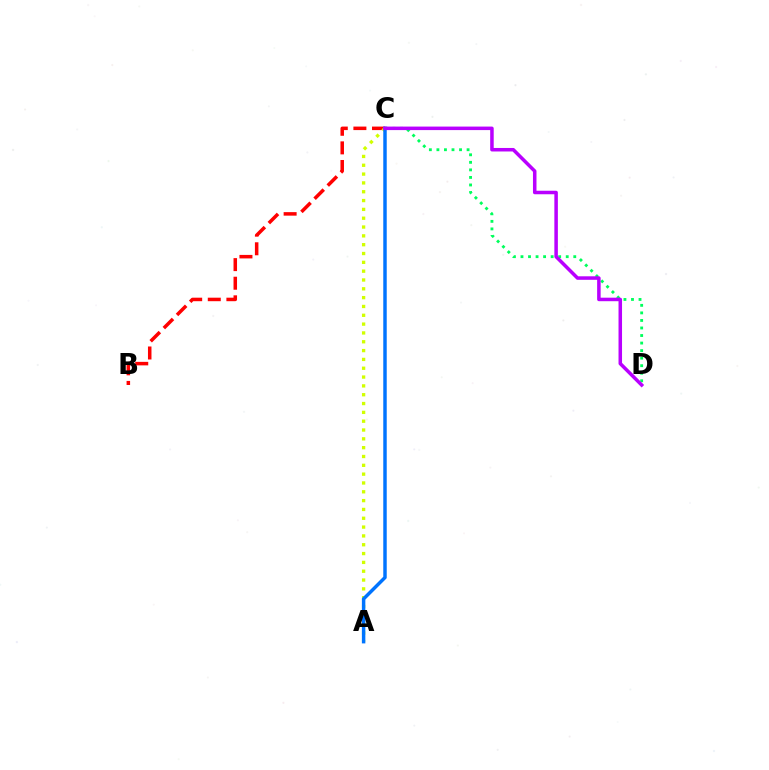{('C', 'D'): [{'color': '#00ff5c', 'line_style': 'dotted', 'thickness': 2.05}, {'color': '#b900ff', 'line_style': 'solid', 'thickness': 2.53}], ('B', 'C'): [{'color': '#ff0000', 'line_style': 'dashed', 'thickness': 2.53}], ('A', 'C'): [{'color': '#d1ff00', 'line_style': 'dotted', 'thickness': 2.4}, {'color': '#0074ff', 'line_style': 'solid', 'thickness': 2.49}]}